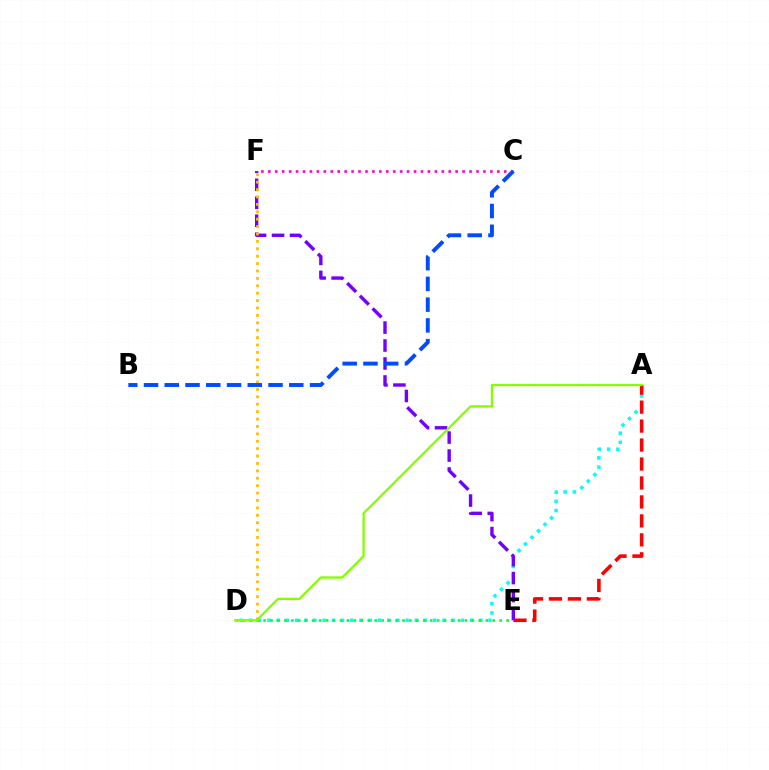{('A', 'D'): [{'color': '#00fff6', 'line_style': 'dotted', 'thickness': 2.5}, {'color': '#84ff00', 'line_style': 'solid', 'thickness': 1.66}], ('A', 'E'): [{'color': '#ff0000', 'line_style': 'dashed', 'thickness': 2.58}], ('E', 'F'): [{'color': '#7200ff', 'line_style': 'dashed', 'thickness': 2.44}], ('D', 'E'): [{'color': '#00ff39', 'line_style': 'dotted', 'thickness': 1.89}], ('C', 'F'): [{'color': '#ff00cf', 'line_style': 'dotted', 'thickness': 1.89}], ('D', 'F'): [{'color': '#ffbd00', 'line_style': 'dotted', 'thickness': 2.01}], ('B', 'C'): [{'color': '#004bff', 'line_style': 'dashed', 'thickness': 2.82}]}